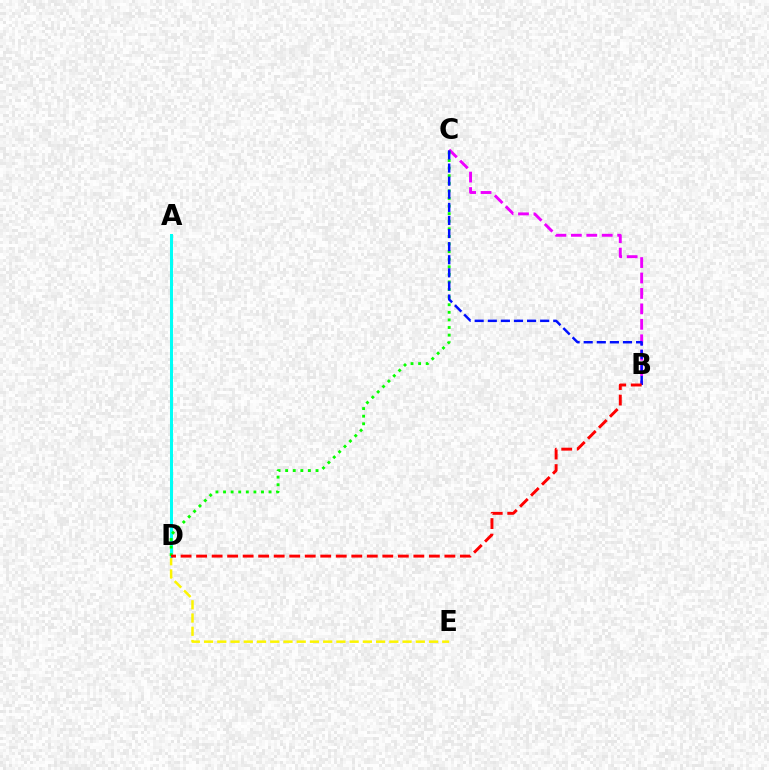{('D', 'E'): [{'color': '#fcf500', 'line_style': 'dashed', 'thickness': 1.8}], ('B', 'C'): [{'color': '#ee00ff', 'line_style': 'dashed', 'thickness': 2.1}, {'color': '#0010ff', 'line_style': 'dashed', 'thickness': 1.78}], ('A', 'D'): [{'color': '#00fff6', 'line_style': 'solid', 'thickness': 2.18}], ('C', 'D'): [{'color': '#08ff00', 'line_style': 'dotted', 'thickness': 2.06}], ('B', 'D'): [{'color': '#ff0000', 'line_style': 'dashed', 'thickness': 2.11}]}